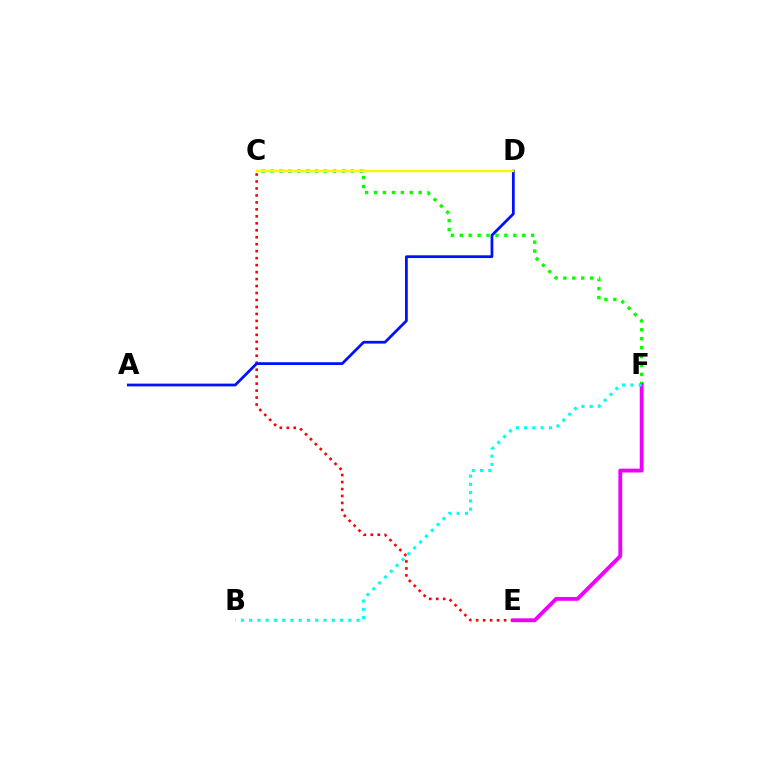{('C', 'E'): [{'color': '#ff0000', 'line_style': 'dotted', 'thickness': 1.89}], ('C', 'F'): [{'color': '#08ff00', 'line_style': 'dotted', 'thickness': 2.42}], ('A', 'D'): [{'color': '#0010ff', 'line_style': 'solid', 'thickness': 1.98}], ('E', 'F'): [{'color': '#ee00ff', 'line_style': 'solid', 'thickness': 2.77}], ('C', 'D'): [{'color': '#fcf500', 'line_style': 'solid', 'thickness': 1.73}], ('B', 'F'): [{'color': '#00fff6', 'line_style': 'dotted', 'thickness': 2.24}]}